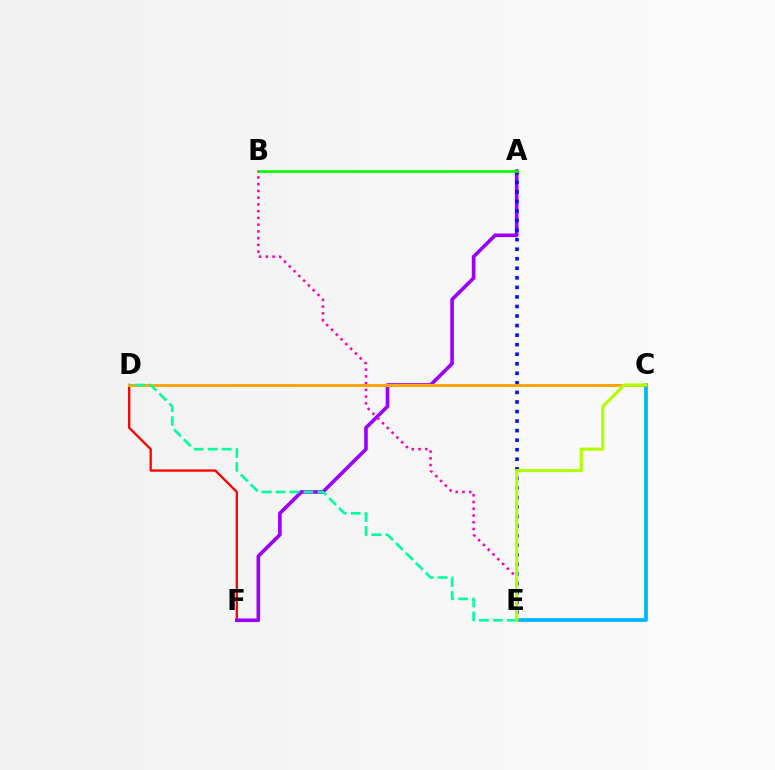{('D', 'F'): [{'color': '#ff0000', 'line_style': 'solid', 'thickness': 1.67}], ('A', 'F'): [{'color': '#9b00ff', 'line_style': 'solid', 'thickness': 2.61}], ('A', 'E'): [{'color': '#0010ff', 'line_style': 'dotted', 'thickness': 2.59}], ('A', 'B'): [{'color': '#08ff00', 'line_style': 'solid', 'thickness': 1.92}], ('B', 'E'): [{'color': '#ff00bd', 'line_style': 'dotted', 'thickness': 1.83}], ('C', 'D'): [{'color': '#ffa500', 'line_style': 'solid', 'thickness': 2.16}], ('C', 'E'): [{'color': '#00b5ff', 'line_style': 'solid', 'thickness': 2.66}, {'color': '#b3ff00', 'line_style': 'solid', 'thickness': 2.28}], ('D', 'E'): [{'color': '#00ff9d', 'line_style': 'dashed', 'thickness': 1.9}]}